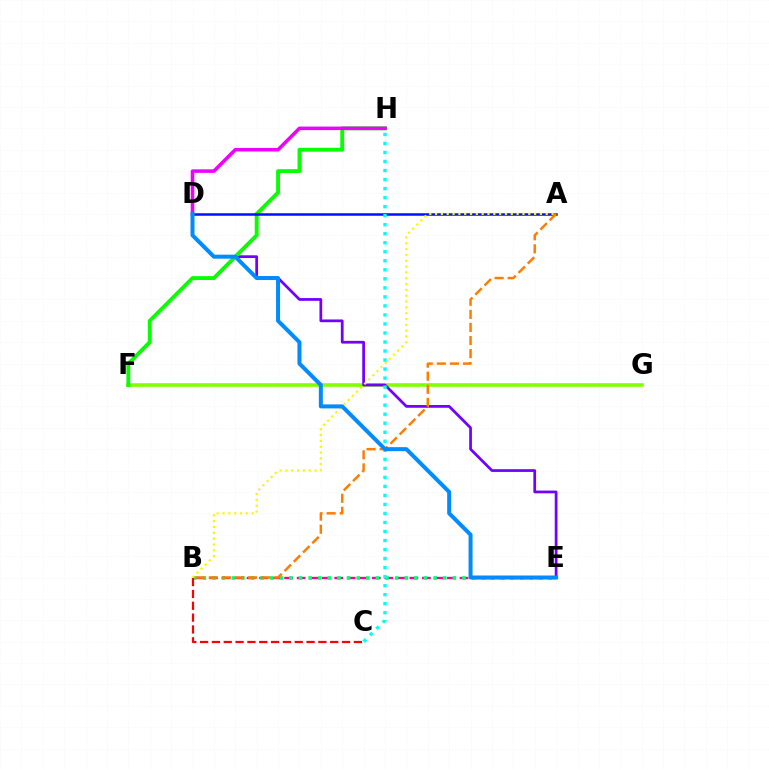{('F', 'G'): [{'color': '#84ff00', 'line_style': 'solid', 'thickness': 2.6}], ('B', 'E'): [{'color': '#ff0094', 'line_style': 'dashed', 'thickness': 1.7}, {'color': '#00ff74', 'line_style': 'dotted', 'thickness': 2.61}], ('D', 'E'): [{'color': '#7200ff', 'line_style': 'solid', 'thickness': 1.97}, {'color': '#008cff', 'line_style': 'solid', 'thickness': 2.88}], ('F', 'H'): [{'color': '#08ff00', 'line_style': 'solid', 'thickness': 2.78}], ('A', 'D'): [{'color': '#0010ff', 'line_style': 'solid', 'thickness': 1.8}], ('A', 'B'): [{'color': '#ff7c00', 'line_style': 'dashed', 'thickness': 1.78}, {'color': '#fcf500', 'line_style': 'dotted', 'thickness': 1.58}], ('D', 'H'): [{'color': '#ee00ff', 'line_style': 'solid', 'thickness': 2.55}], ('C', 'H'): [{'color': '#00fff6', 'line_style': 'dotted', 'thickness': 2.45}], ('B', 'C'): [{'color': '#ff0000', 'line_style': 'dashed', 'thickness': 1.61}]}